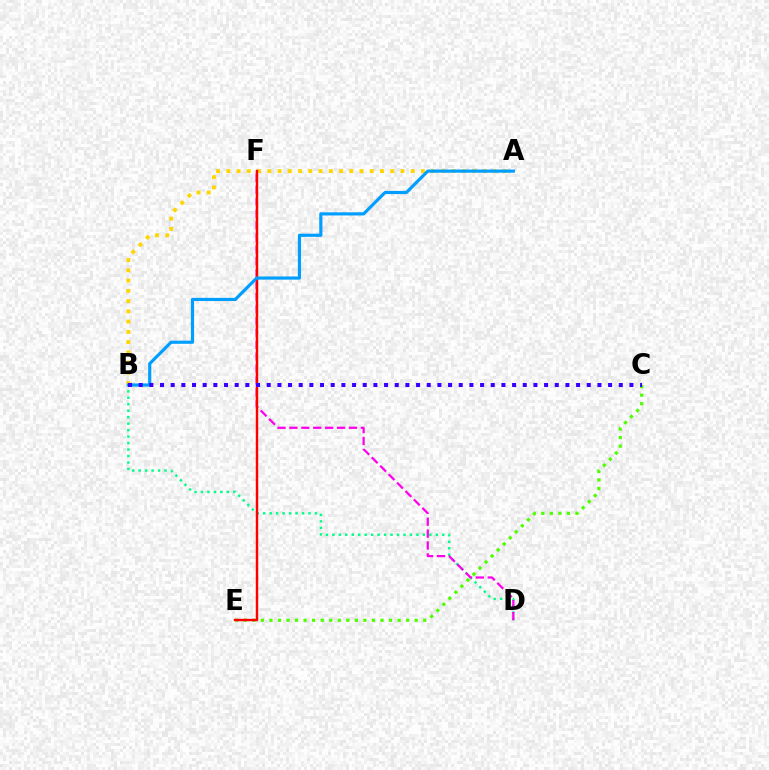{('B', 'D'): [{'color': '#00ff86', 'line_style': 'dotted', 'thickness': 1.76}], ('C', 'E'): [{'color': '#4fff00', 'line_style': 'dotted', 'thickness': 2.32}], ('D', 'F'): [{'color': '#ff00ed', 'line_style': 'dashed', 'thickness': 1.62}], ('A', 'B'): [{'color': '#ffd500', 'line_style': 'dotted', 'thickness': 2.78}, {'color': '#009eff', 'line_style': 'solid', 'thickness': 2.28}], ('E', 'F'): [{'color': '#ff0000', 'line_style': 'solid', 'thickness': 1.74}], ('B', 'C'): [{'color': '#3700ff', 'line_style': 'dotted', 'thickness': 2.9}]}